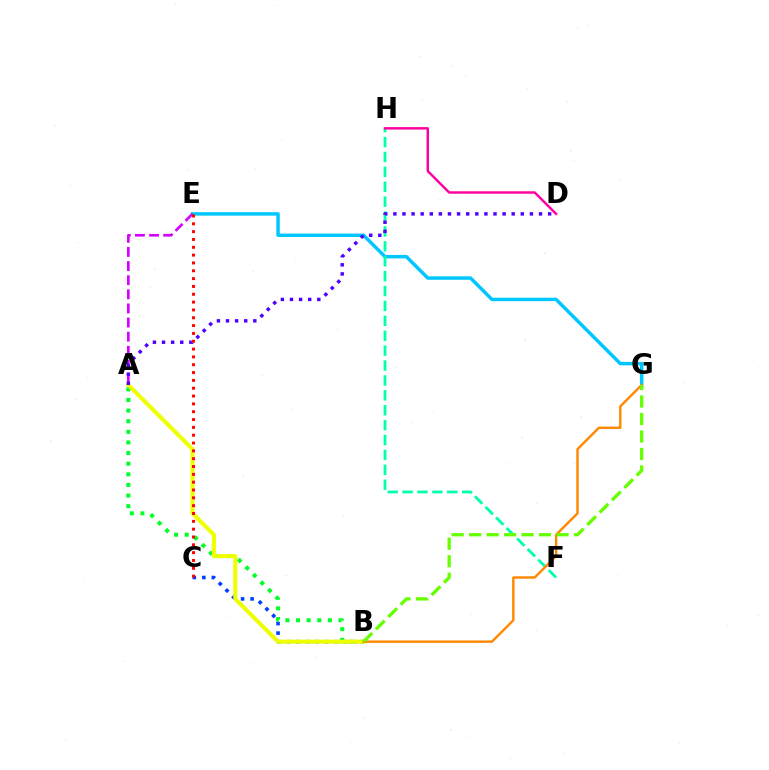{('B', 'C'): [{'color': '#003fff', 'line_style': 'dotted', 'thickness': 2.59}], ('A', 'B'): [{'color': '#00ff27', 'line_style': 'dotted', 'thickness': 2.89}, {'color': '#eeff00', 'line_style': 'solid', 'thickness': 2.92}], ('E', 'G'): [{'color': '#00c7ff', 'line_style': 'solid', 'thickness': 2.5}], ('A', 'E'): [{'color': '#d600ff', 'line_style': 'dashed', 'thickness': 1.92}], ('F', 'H'): [{'color': '#00ffaf', 'line_style': 'dashed', 'thickness': 2.02}], ('B', 'G'): [{'color': '#ff8800', 'line_style': 'solid', 'thickness': 1.74}, {'color': '#66ff00', 'line_style': 'dashed', 'thickness': 2.37}], ('A', 'D'): [{'color': '#4f00ff', 'line_style': 'dotted', 'thickness': 2.47}], ('D', 'H'): [{'color': '#ff00a0', 'line_style': 'solid', 'thickness': 1.76}], ('C', 'E'): [{'color': '#ff0000', 'line_style': 'dotted', 'thickness': 2.13}]}